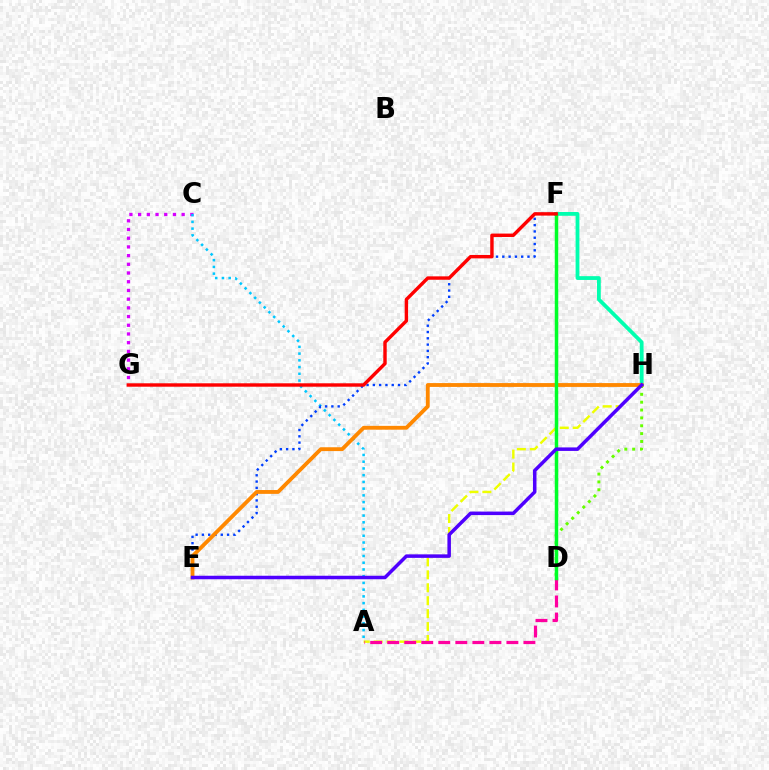{('F', 'H'): [{'color': '#00ffaf', 'line_style': 'solid', 'thickness': 2.73}], ('C', 'G'): [{'color': '#d600ff', 'line_style': 'dotted', 'thickness': 2.37}], ('A', 'H'): [{'color': '#eeff00', 'line_style': 'dashed', 'thickness': 1.76}], ('A', 'D'): [{'color': '#ff00a0', 'line_style': 'dashed', 'thickness': 2.31}], ('D', 'H'): [{'color': '#66ff00', 'line_style': 'dotted', 'thickness': 2.13}], ('A', 'C'): [{'color': '#00c7ff', 'line_style': 'dotted', 'thickness': 1.83}], ('E', 'F'): [{'color': '#003fff', 'line_style': 'dotted', 'thickness': 1.71}], ('E', 'H'): [{'color': '#ff8800', 'line_style': 'solid', 'thickness': 2.76}, {'color': '#4f00ff', 'line_style': 'solid', 'thickness': 2.53}], ('D', 'F'): [{'color': '#00ff27', 'line_style': 'solid', 'thickness': 2.51}], ('F', 'G'): [{'color': '#ff0000', 'line_style': 'solid', 'thickness': 2.46}]}